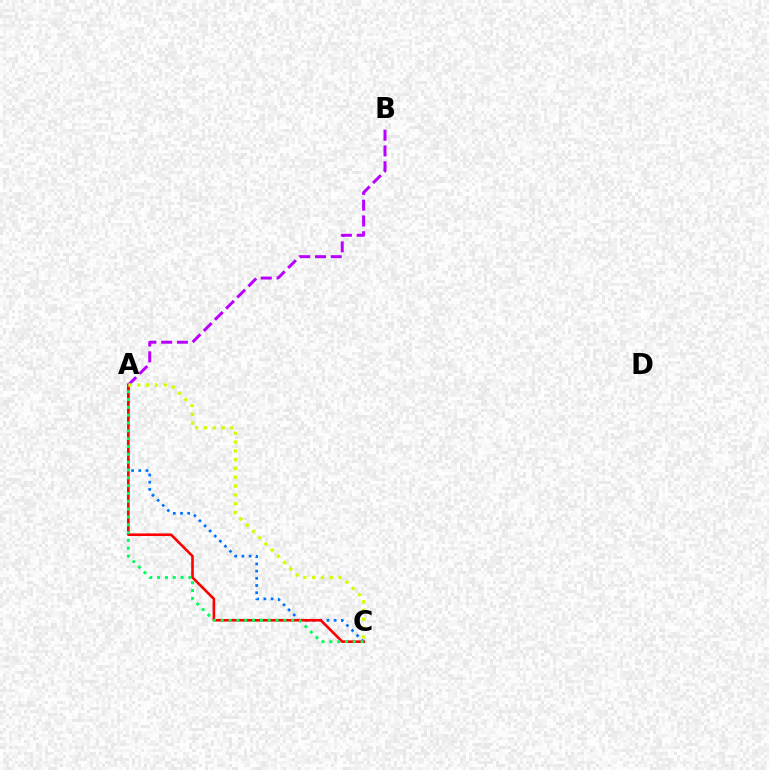{('A', 'C'): [{'color': '#0074ff', 'line_style': 'dotted', 'thickness': 1.95}, {'color': '#ff0000', 'line_style': 'solid', 'thickness': 1.89}, {'color': '#00ff5c', 'line_style': 'dotted', 'thickness': 2.13}, {'color': '#d1ff00', 'line_style': 'dotted', 'thickness': 2.39}], ('A', 'B'): [{'color': '#b900ff', 'line_style': 'dashed', 'thickness': 2.14}]}